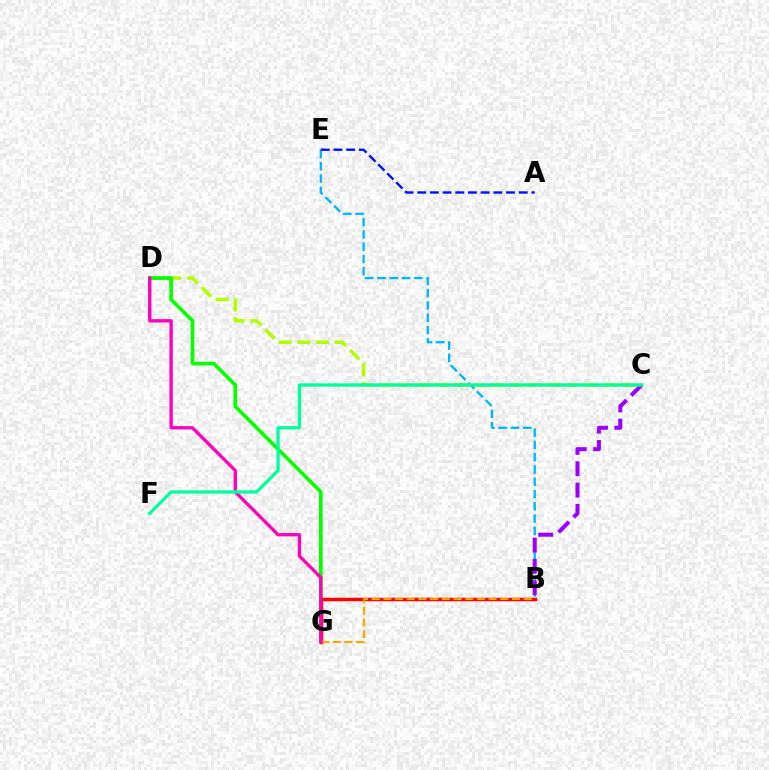{('B', 'E'): [{'color': '#00b5ff', 'line_style': 'dashed', 'thickness': 1.67}], ('C', 'D'): [{'color': '#b3ff00', 'line_style': 'dashed', 'thickness': 2.54}], ('A', 'E'): [{'color': '#0010ff', 'line_style': 'dashed', 'thickness': 1.72}], ('D', 'G'): [{'color': '#08ff00', 'line_style': 'solid', 'thickness': 2.64}, {'color': '#ff00bd', 'line_style': 'solid', 'thickness': 2.4}], ('B', 'G'): [{'color': '#ff0000', 'line_style': 'solid', 'thickness': 2.5}, {'color': '#ffa500', 'line_style': 'dashed', 'thickness': 1.59}], ('B', 'C'): [{'color': '#9b00ff', 'line_style': 'dashed', 'thickness': 2.9}], ('C', 'F'): [{'color': '#00ff9d', 'line_style': 'solid', 'thickness': 2.36}]}